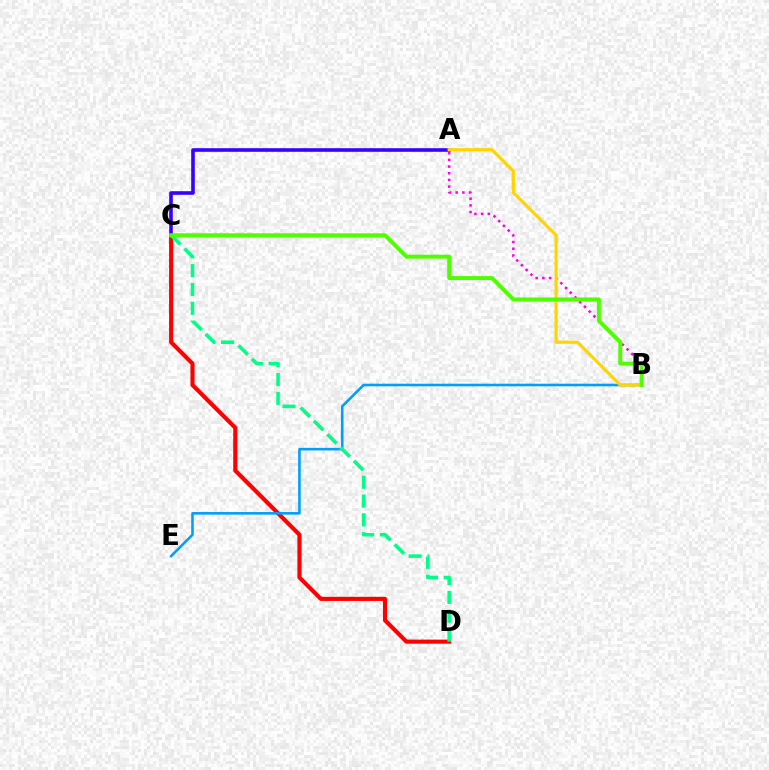{('C', 'D'): [{'color': '#ff0000', 'line_style': 'solid', 'thickness': 2.95}, {'color': '#00ff86', 'line_style': 'dashed', 'thickness': 2.56}], ('B', 'E'): [{'color': '#009eff', 'line_style': 'solid', 'thickness': 1.86}], ('A', 'C'): [{'color': '#3700ff', 'line_style': 'solid', 'thickness': 2.59}], ('A', 'B'): [{'color': '#ff00ed', 'line_style': 'dotted', 'thickness': 1.82}, {'color': '#ffd500', 'line_style': 'solid', 'thickness': 2.28}], ('B', 'C'): [{'color': '#4fff00', 'line_style': 'solid', 'thickness': 2.85}]}